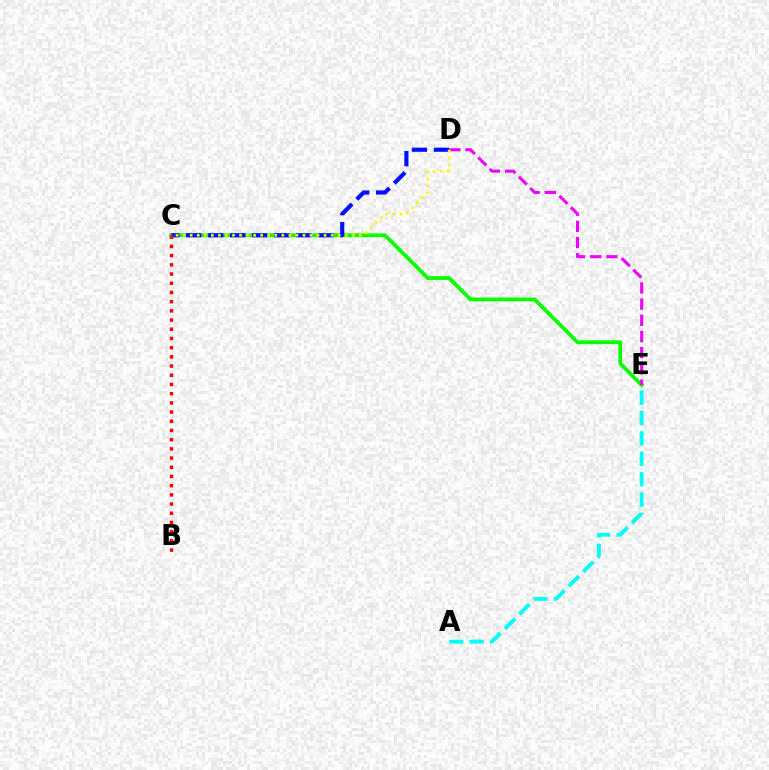{('C', 'E'): [{'color': '#08ff00', 'line_style': 'solid', 'thickness': 2.73}], ('C', 'D'): [{'color': '#0010ff', 'line_style': 'dashed', 'thickness': 2.99}, {'color': '#fcf500', 'line_style': 'dotted', 'thickness': 1.91}], ('B', 'C'): [{'color': '#ff0000', 'line_style': 'dotted', 'thickness': 2.5}], ('A', 'E'): [{'color': '#00fff6', 'line_style': 'dashed', 'thickness': 2.77}], ('D', 'E'): [{'color': '#ee00ff', 'line_style': 'dashed', 'thickness': 2.2}]}